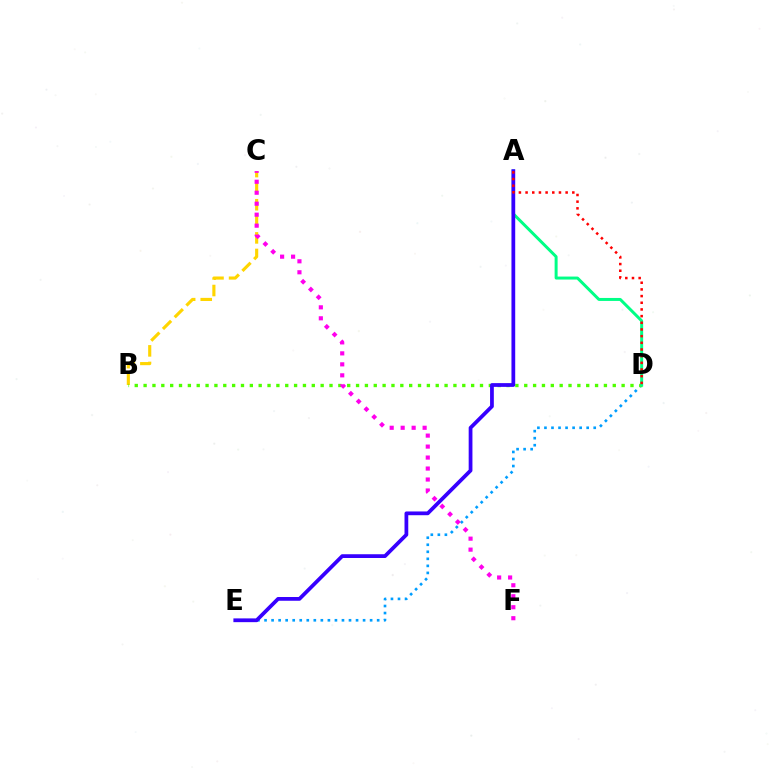{('D', 'E'): [{'color': '#009eff', 'line_style': 'dotted', 'thickness': 1.91}], ('B', 'C'): [{'color': '#ffd500', 'line_style': 'dashed', 'thickness': 2.25}], ('B', 'D'): [{'color': '#4fff00', 'line_style': 'dotted', 'thickness': 2.41}], ('A', 'D'): [{'color': '#00ff86', 'line_style': 'solid', 'thickness': 2.15}, {'color': '#ff0000', 'line_style': 'dotted', 'thickness': 1.81}], ('A', 'E'): [{'color': '#3700ff', 'line_style': 'solid', 'thickness': 2.7}], ('C', 'F'): [{'color': '#ff00ed', 'line_style': 'dotted', 'thickness': 2.98}]}